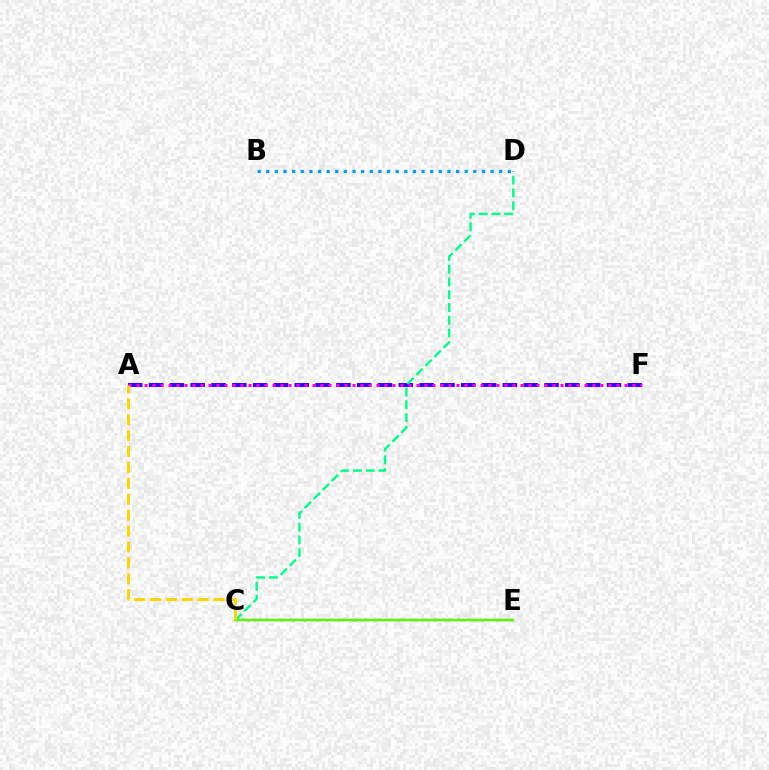{('C', 'E'): [{'color': '#ff0000', 'line_style': 'dashed', 'thickness': 1.62}, {'color': '#4fff00', 'line_style': 'solid', 'thickness': 1.71}], ('A', 'F'): [{'color': '#3700ff', 'line_style': 'dashed', 'thickness': 2.83}, {'color': '#ff00ed', 'line_style': 'dotted', 'thickness': 2.17}], ('B', 'D'): [{'color': '#009eff', 'line_style': 'dotted', 'thickness': 2.34}], ('C', 'D'): [{'color': '#00ff86', 'line_style': 'dashed', 'thickness': 1.74}], ('A', 'C'): [{'color': '#ffd500', 'line_style': 'dashed', 'thickness': 2.16}]}